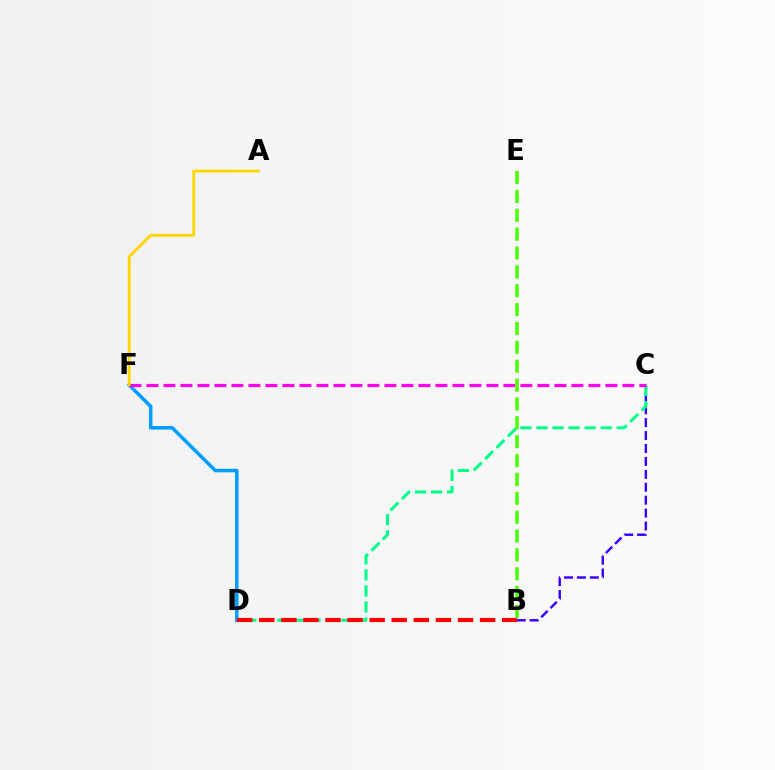{('B', 'C'): [{'color': '#3700ff', 'line_style': 'dashed', 'thickness': 1.76}], ('C', 'D'): [{'color': '#00ff86', 'line_style': 'dashed', 'thickness': 2.18}], ('D', 'F'): [{'color': '#009eff', 'line_style': 'solid', 'thickness': 2.53}], ('C', 'F'): [{'color': '#ff00ed', 'line_style': 'dashed', 'thickness': 2.31}], ('A', 'F'): [{'color': '#ffd500', 'line_style': 'solid', 'thickness': 2.02}], ('B', 'E'): [{'color': '#4fff00', 'line_style': 'dashed', 'thickness': 2.56}], ('B', 'D'): [{'color': '#ff0000', 'line_style': 'dashed', 'thickness': 3.0}]}